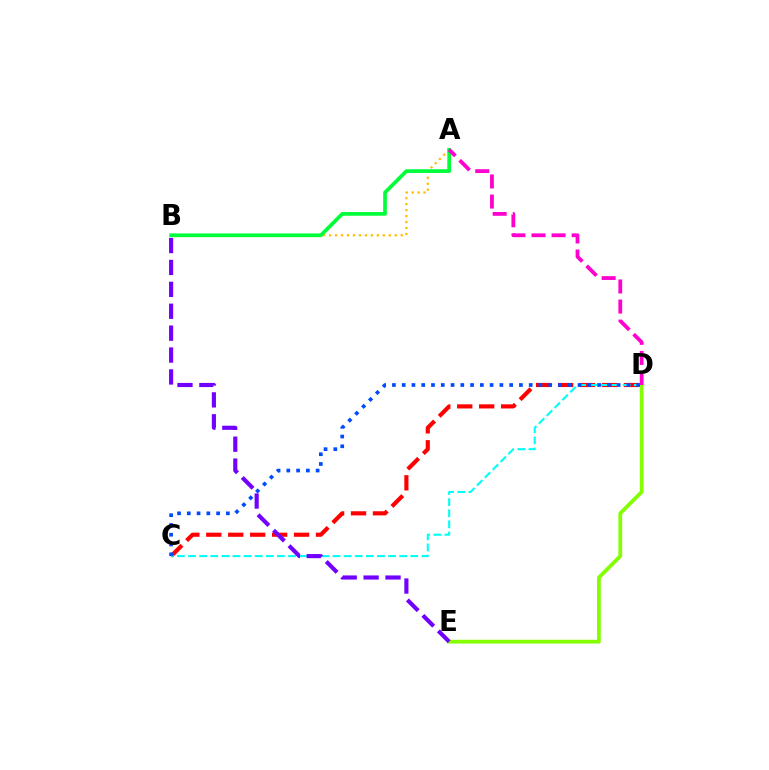{('C', 'D'): [{'color': '#ff0000', 'line_style': 'dashed', 'thickness': 2.98}, {'color': '#00fff6', 'line_style': 'dashed', 'thickness': 1.51}, {'color': '#004bff', 'line_style': 'dotted', 'thickness': 2.65}], ('D', 'E'): [{'color': '#84ff00', 'line_style': 'solid', 'thickness': 2.72}], ('A', 'B'): [{'color': '#ffbd00', 'line_style': 'dotted', 'thickness': 1.62}, {'color': '#00ff39', 'line_style': 'solid', 'thickness': 2.67}], ('B', 'E'): [{'color': '#7200ff', 'line_style': 'dashed', 'thickness': 2.98}], ('A', 'D'): [{'color': '#ff00cf', 'line_style': 'dashed', 'thickness': 2.73}]}